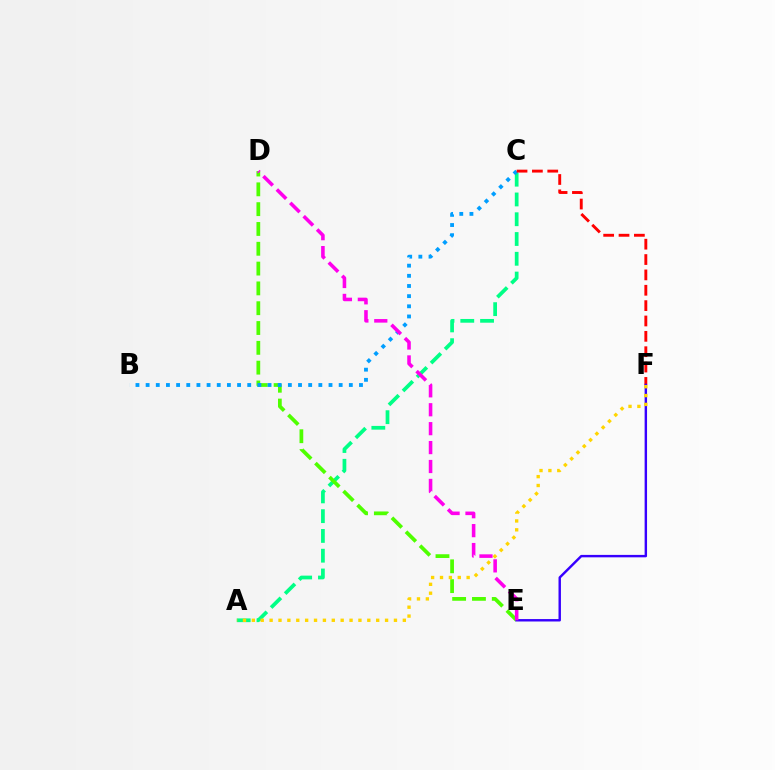{('A', 'C'): [{'color': '#00ff86', 'line_style': 'dashed', 'thickness': 2.69}], ('D', 'E'): [{'color': '#4fff00', 'line_style': 'dashed', 'thickness': 2.69}, {'color': '#ff00ed', 'line_style': 'dashed', 'thickness': 2.57}], ('B', 'C'): [{'color': '#009eff', 'line_style': 'dotted', 'thickness': 2.76}], ('C', 'F'): [{'color': '#ff0000', 'line_style': 'dashed', 'thickness': 2.09}], ('E', 'F'): [{'color': '#3700ff', 'line_style': 'solid', 'thickness': 1.75}], ('A', 'F'): [{'color': '#ffd500', 'line_style': 'dotted', 'thickness': 2.41}]}